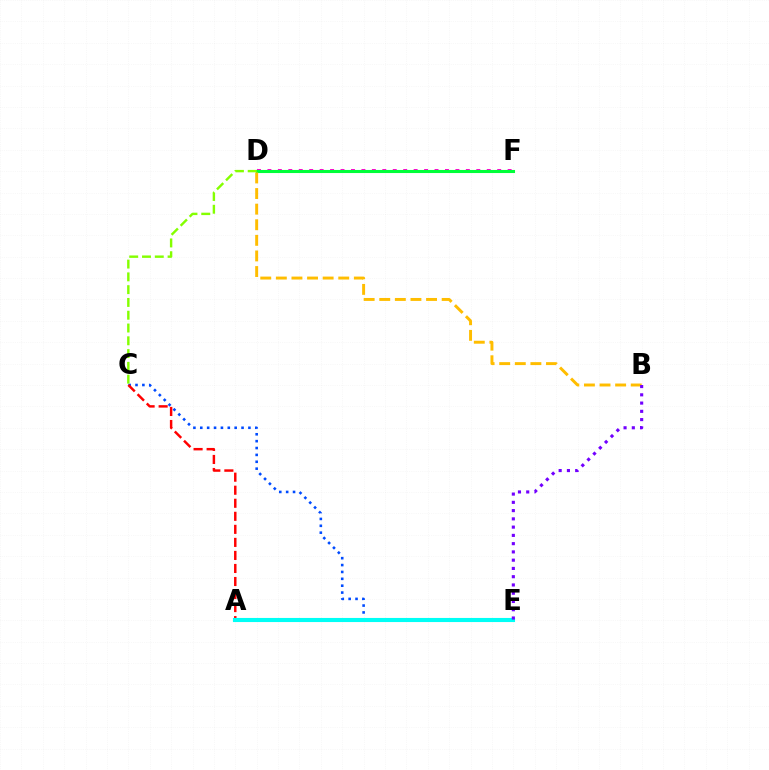{('C', 'E'): [{'color': '#004bff', 'line_style': 'dotted', 'thickness': 1.87}], ('D', 'F'): [{'color': '#ff00cf', 'line_style': 'dotted', 'thickness': 2.84}, {'color': '#00ff39', 'line_style': 'solid', 'thickness': 2.22}], ('A', 'C'): [{'color': '#ff0000', 'line_style': 'dashed', 'thickness': 1.77}], ('A', 'E'): [{'color': '#00fff6', 'line_style': 'solid', 'thickness': 2.95}], ('B', 'D'): [{'color': '#ffbd00', 'line_style': 'dashed', 'thickness': 2.12}], ('C', 'D'): [{'color': '#84ff00', 'line_style': 'dashed', 'thickness': 1.74}], ('B', 'E'): [{'color': '#7200ff', 'line_style': 'dotted', 'thickness': 2.24}]}